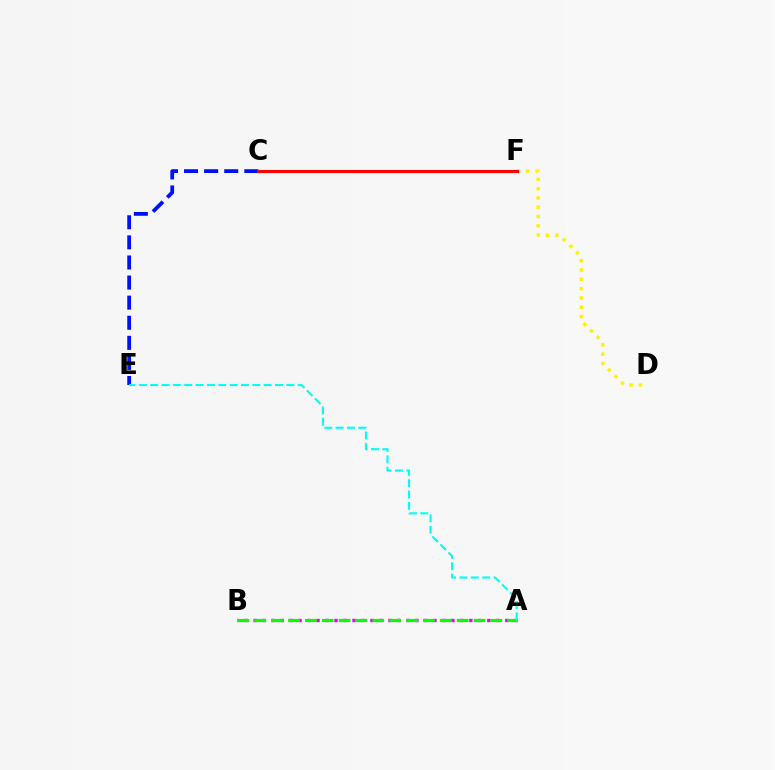{('D', 'F'): [{'color': '#fcf500', 'line_style': 'dotted', 'thickness': 2.53}], ('C', 'E'): [{'color': '#0010ff', 'line_style': 'dashed', 'thickness': 2.73}], ('C', 'F'): [{'color': '#ff0000', 'line_style': 'solid', 'thickness': 2.25}], ('A', 'B'): [{'color': '#ee00ff', 'line_style': 'dotted', 'thickness': 2.44}, {'color': '#08ff00', 'line_style': 'dashed', 'thickness': 2.29}], ('A', 'E'): [{'color': '#00fff6', 'line_style': 'dashed', 'thickness': 1.54}]}